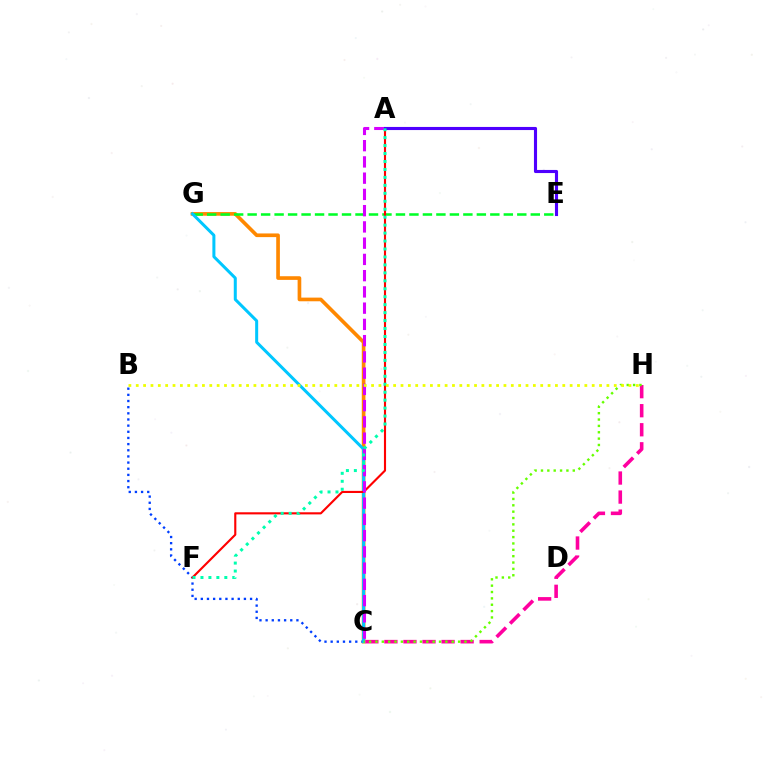{('C', 'G'): [{'color': '#ff8800', 'line_style': 'solid', 'thickness': 2.64}, {'color': '#00c7ff', 'line_style': 'solid', 'thickness': 2.17}], ('B', 'C'): [{'color': '#003fff', 'line_style': 'dotted', 'thickness': 1.67}], ('E', 'G'): [{'color': '#00ff27', 'line_style': 'dashed', 'thickness': 1.83}], ('C', 'H'): [{'color': '#ff00a0', 'line_style': 'dashed', 'thickness': 2.59}, {'color': '#66ff00', 'line_style': 'dotted', 'thickness': 1.73}], ('A', 'F'): [{'color': '#ff0000', 'line_style': 'solid', 'thickness': 1.53}, {'color': '#00ffaf', 'line_style': 'dotted', 'thickness': 2.16}], ('A', 'C'): [{'color': '#d600ff', 'line_style': 'dashed', 'thickness': 2.21}], ('A', 'E'): [{'color': '#4f00ff', 'line_style': 'solid', 'thickness': 2.24}], ('B', 'H'): [{'color': '#eeff00', 'line_style': 'dotted', 'thickness': 2.0}]}